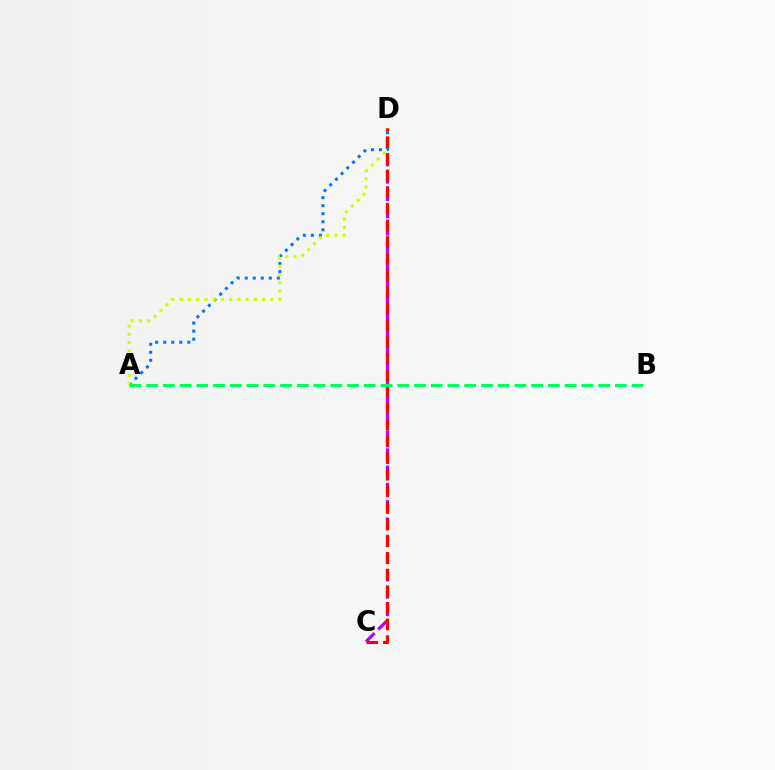{('C', 'D'): [{'color': '#b900ff', 'line_style': 'dashed', 'thickness': 2.35}, {'color': '#ff0000', 'line_style': 'dashed', 'thickness': 2.26}], ('A', 'D'): [{'color': '#0074ff', 'line_style': 'dotted', 'thickness': 2.18}, {'color': '#d1ff00', 'line_style': 'dotted', 'thickness': 2.24}], ('A', 'B'): [{'color': '#00ff5c', 'line_style': 'dashed', 'thickness': 2.27}]}